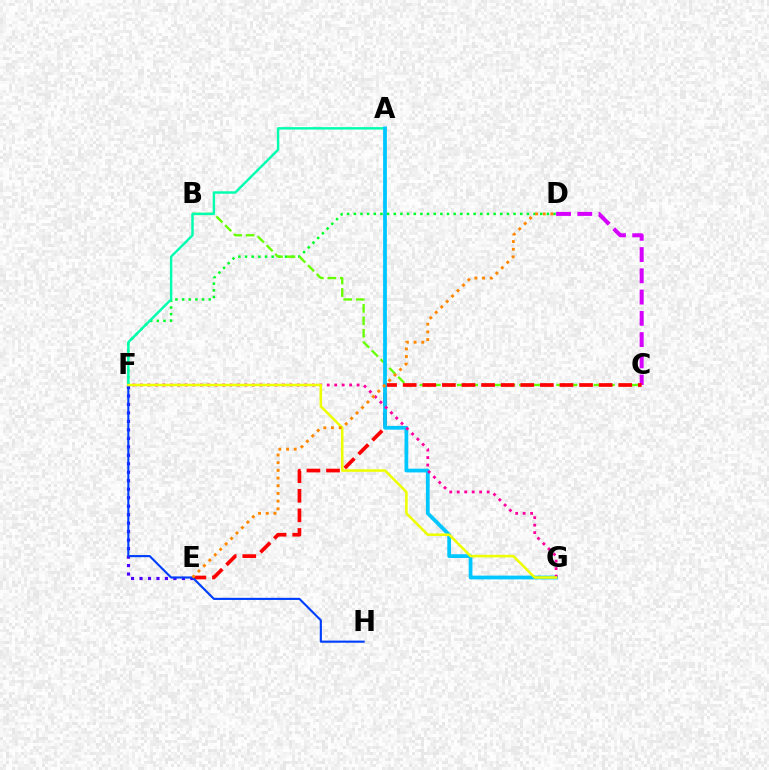{('C', 'D'): [{'color': '#d600ff', 'line_style': 'dashed', 'thickness': 2.89}], ('D', 'F'): [{'color': '#00ff27', 'line_style': 'dotted', 'thickness': 1.81}], ('B', 'C'): [{'color': '#66ff00', 'line_style': 'dashed', 'thickness': 1.69}], ('C', 'E'): [{'color': '#ff0000', 'line_style': 'dashed', 'thickness': 2.66}], ('E', 'F'): [{'color': '#4f00ff', 'line_style': 'dotted', 'thickness': 2.3}], ('A', 'F'): [{'color': '#00ffaf', 'line_style': 'solid', 'thickness': 1.74}], ('A', 'G'): [{'color': '#00c7ff', 'line_style': 'solid', 'thickness': 2.71}], ('F', 'G'): [{'color': '#ff00a0', 'line_style': 'dotted', 'thickness': 2.03}, {'color': '#eeff00', 'line_style': 'solid', 'thickness': 1.83}], ('F', 'H'): [{'color': '#003fff', 'line_style': 'solid', 'thickness': 1.53}], ('D', 'E'): [{'color': '#ff8800', 'line_style': 'dotted', 'thickness': 2.09}]}